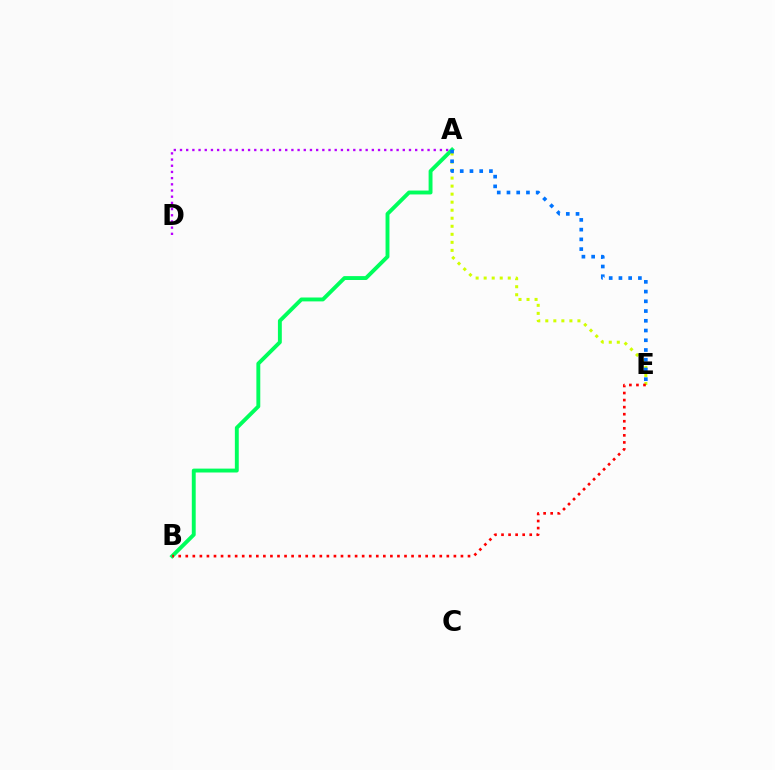{('A', 'B'): [{'color': '#00ff5c', 'line_style': 'solid', 'thickness': 2.8}], ('A', 'E'): [{'color': '#d1ff00', 'line_style': 'dotted', 'thickness': 2.18}, {'color': '#0074ff', 'line_style': 'dotted', 'thickness': 2.64}], ('B', 'E'): [{'color': '#ff0000', 'line_style': 'dotted', 'thickness': 1.92}], ('A', 'D'): [{'color': '#b900ff', 'line_style': 'dotted', 'thickness': 1.68}]}